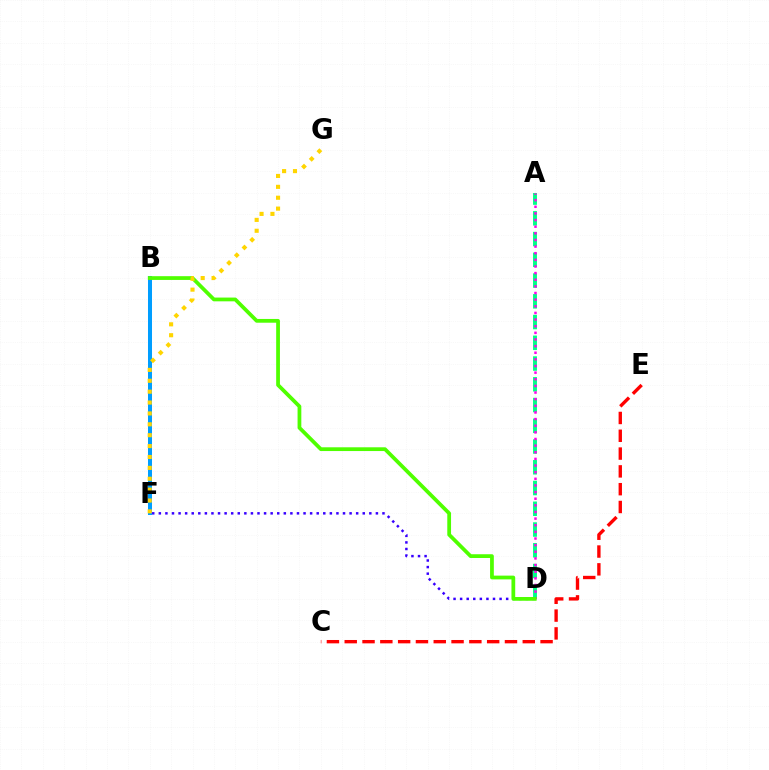{('A', 'D'): [{'color': '#00ff86', 'line_style': 'dashed', 'thickness': 2.82}, {'color': '#ff00ed', 'line_style': 'dotted', 'thickness': 1.8}], ('D', 'F'): [{'color': '#3700ff', 'line_style': 'dotted', 'thickness': 1.79}], ('C', 'E'): [{'color': '#ff0000', 'line_style': 'dashed', 'thickness': 2.42}], ('B', 'F'): [{'color': '#009eff', 'line_style': 'solid', 'thickness': 2.89}], ('B', 'D'): [{'color': '#4fff00', 'line_style': 'solid', 'thickness': 2.7}], ('F', 'G'): [{'color': '#ffd500', 'line_style': 'dotted', 'thickness': 2.96}]}